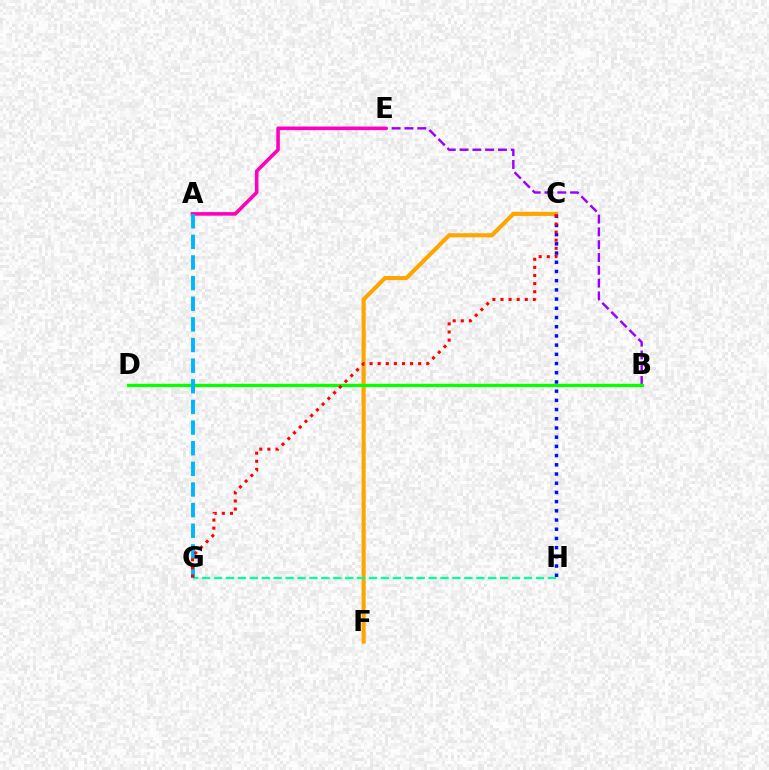{('B', 'E'): [{'color': '#9b00ff', 'line_style': 'dashed', 'thickness': 1.74}], ('A', 'E'): [{'color': '#ff00bd', 'line_style': 'solid', 'thickness': 2.59}], ('C', 'F'): [{'color': '#ffa500', 'line_style': 'solid', 'thickness': 2.94}], ('G', 'H'): [{'color': '#00ff9d', 'line_style': 'dashed', 'thickness': 1.62}], ('B', 'D'): [{'color': '#b3ff00', 'line_style': 'solid', 'thickness': 1.55}, {'color': '#08ff00', 'line_style': 'solid', 'thickness': 2.35}], ('C', 'H'): [{'color': '#0010ff', 'line_style': 'dotted', 'thickness': 2.5}], ('A', 'G'): [{'color': '#00b5ff', 'line_style': 'dashed', 'thickness': 2.8}], ('C', 'G'): [{'color': '#ff0000', 'line_style': 'dotted', 'thickness': 2.2}]}